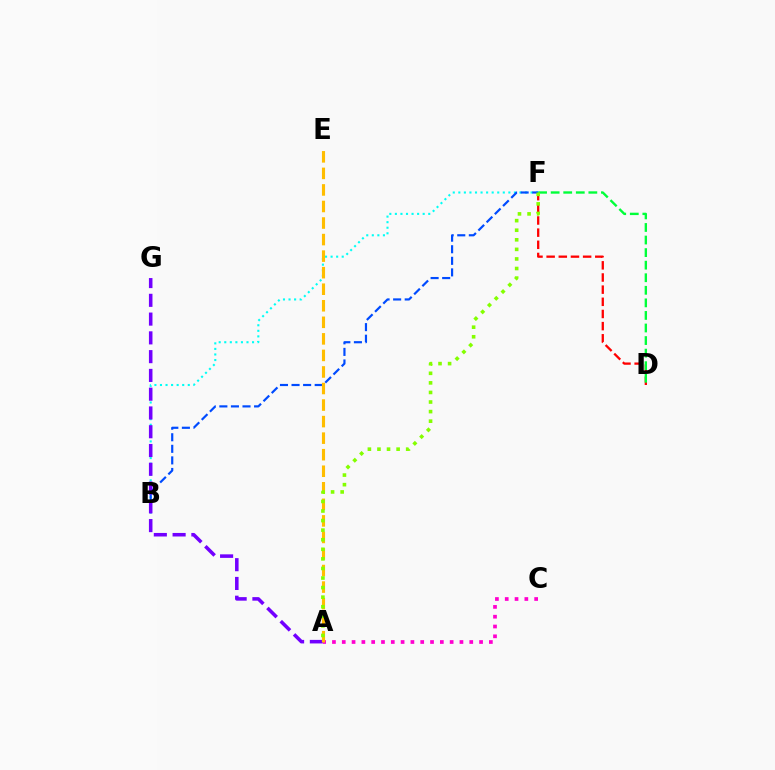{('D', 'F'): [{'color': '#ff0000', 'line_style': 'dashed', 'thickness': 1.65}, {'color': '#00ff39', 'line_style': 'dashed', 'thickness': 1.71}], ('B', 'F'): [{'color': '#00fff6', 'line_style': 'dotted', 'thickness': 1.51}, {'color': '#004bff', 'line_style': 'dashed', 'thickness': 1.57}], ('A', 'C'): [{'color': '#ff00cf', 'line_style': 'dotted', 'thickness': 2.66}], ('A', 'G'): [{'color': '#7200ff', 'line_style': 'dashed', 'thickness': 2.55}], ('A', 'E'): [{'color': '#ffbd00', 'line_style': 'dashed', 'thickness': 2.25}], ('A', 'F'): [{'color': '#84ff00', 'line_style': 'dotted', 'thickness': 2.6}]}